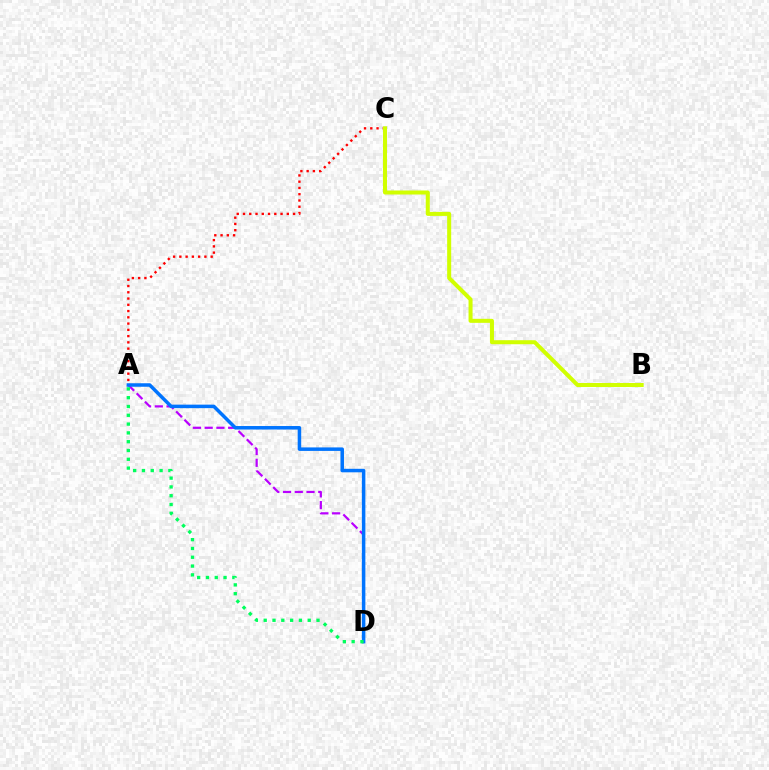{('A', 'C'): [{'color': '#ff0000', 'line_style': 'dotted', 'thickness': 1.7}], ('B', 'C'): [{'color': '#d1ff00', 'line_style': 'solid', 'thickness': 2.9}], ('A', 'D'): [{'color': '#b900ff', 'line_style': 'dashed', 'thickness': 1.6}, {'color': '#0074ff', 'line_style': 'solid', 'thickness': 2.52}, {'color': '#00ff5c', 'line_style': 'dotted', 'thickness': 2.39}]}